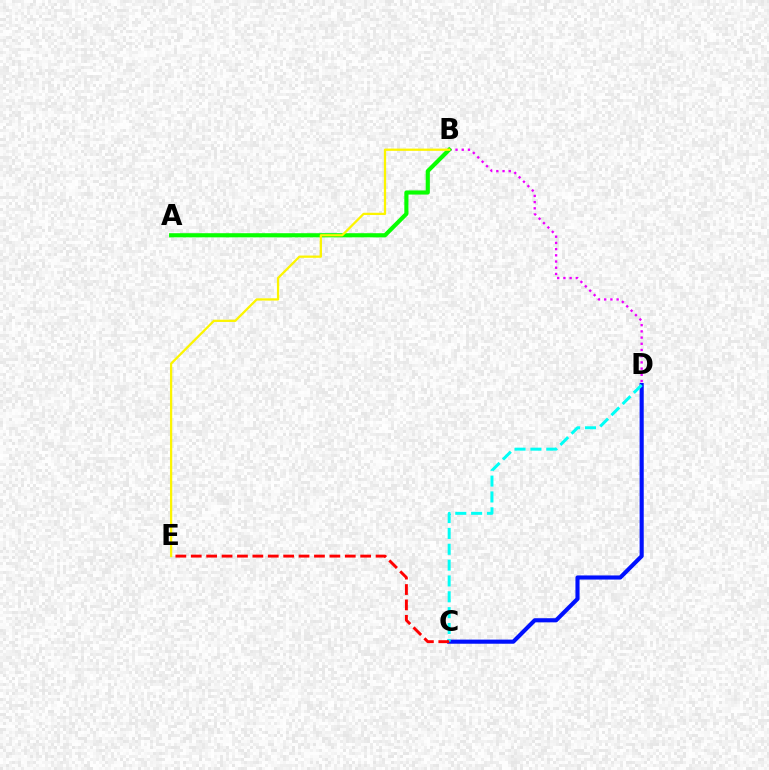{('C', 'D'): [{'color': '#0010ff', 'line_style': 'solid', 'thickness': 2.96}, {'color': '#00fff6', 'line_style': 'dashed', 'thickness': 2.15}], ('B', 'D'): [{'color': '#ee00ff', 'line_style': 'dotted', 'thickness': 1.69}], ('A', 'B'): [{'color': '#08ff00', 'line_style': 'solid', 'thickness': 2.97}], ('B', 'E'): [{'color': '#fcf500', 'line_style': 'solid', 'thickness': 1.63}], ('C', 'E'): [{'color': '#ff0000', 'line_style': 'dashed', 'thickness': 2.09}]}